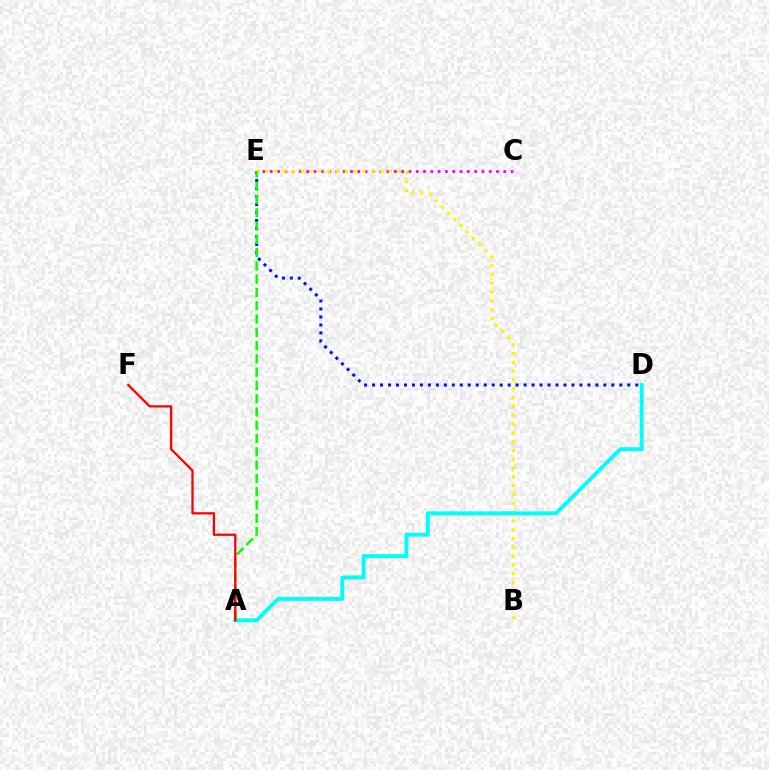{('C', 'E'): [{'color': '#ee00ff', 'line_style': 'dotted', 'thickness': 1.98}], ('D', 'E'): [{'color': '#0010ff', 'line_style': 'dotted', 'thickness': 2.17}], ('B', 'E'): [{'color': '#fcf500', 'line_style': 'dotted', 'thickness': 2.39}], ('A', 'E'): [{'color': '#08ff00', 'line_style': 'dashed', 'thickness': 1.8}], ('A', 'D'): [{'color': '#00fff6', 'line_style': 'solid', 'thickness': 2.82}], ('A', 'F'): [{'color': '#ff0000', 'line_style': 'solid', 'thickness': 1.65}]}